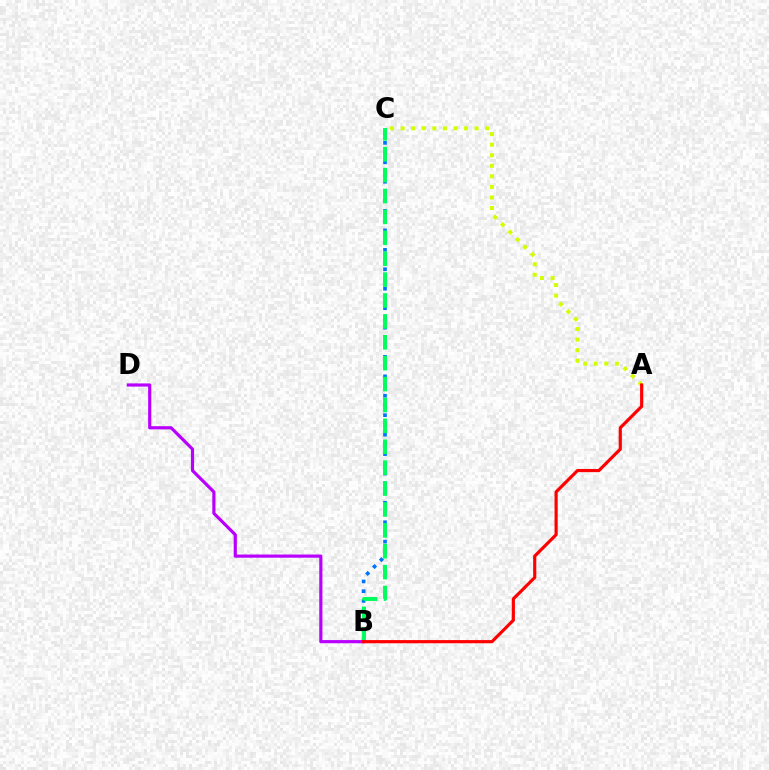{('A', 'C'): [{'color': '#d1ff00', 'line_style': 'dotted', 'thickness': 2.87}], ('B', 'C'): [{'color': '#0074ff', 'line_style': 'dotted', 'thickness': 2.64}, {'color': '#00ff5c', 'line_style': 'dashed', 'thickness': 2.84}], ('B', 'D'): [{'color': '#b900ff', 'line_style': 'solid', 'thickness': 2.28}], ('A', 'B'): [{'color': '#ff0000', 'line_style': 'solid', 'thickness': 2.27}]}